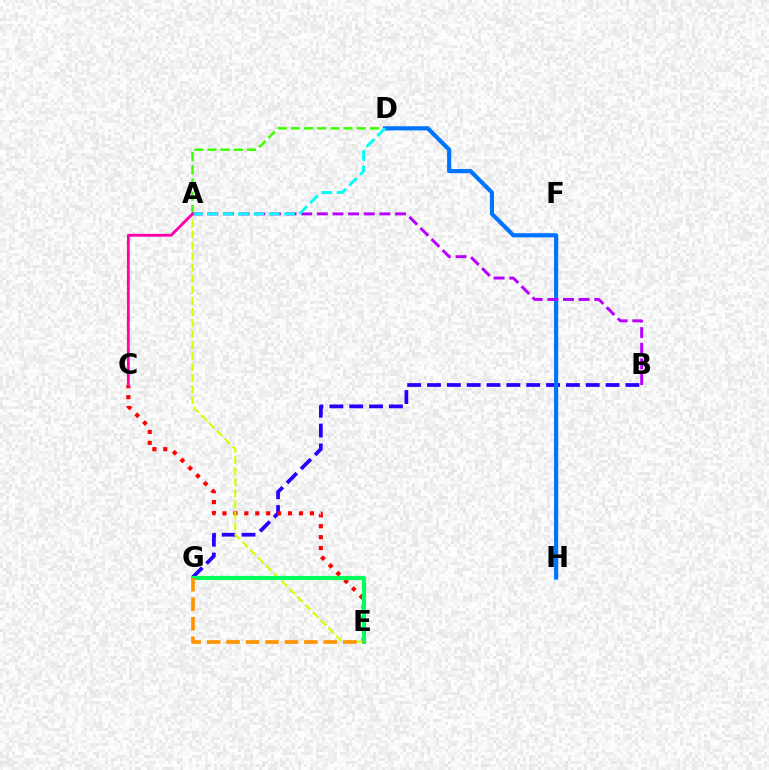{('A', 'D'): [{'color': '#3dff00', 'line_style': 'dashed', 'thickness': 1.79}, {'color': '#00fff6', 'line_style': 'dashed', 'thickness': 2.08}], ('B', 'G'): [{'color': '#2500ff', 'line_style': 'dashed', 'thickness': 2.7}], ('D', 'H'): [{'color': '#0074ff', 'line_style': 'solid', 'thickness': 2.99}], ('A', 'B'): [{'color': '#b900ff', 'line_style': 'dashed', 'thickness': 2.12}], ('C', 'E'): [{'color': '#ff0000', 'line_style': 'dotted', 'thickness': 2.97}], ('A', 'E'): [{'color': '#d1ff00', 'line_style': 'dashed', 'thickness': 1.5}], ('E', 'G'): [{'color': '#00ff5c', 'line_style': 'solid', 'thickness': 2.99}, {'color': '#ff9400', 'line_style': 'dashed', 'thickness': 2.64}], ('A', 'C'): [{'color': '#ff00ac', 'line_style': 'solid', 'thickness': 2.04}]}